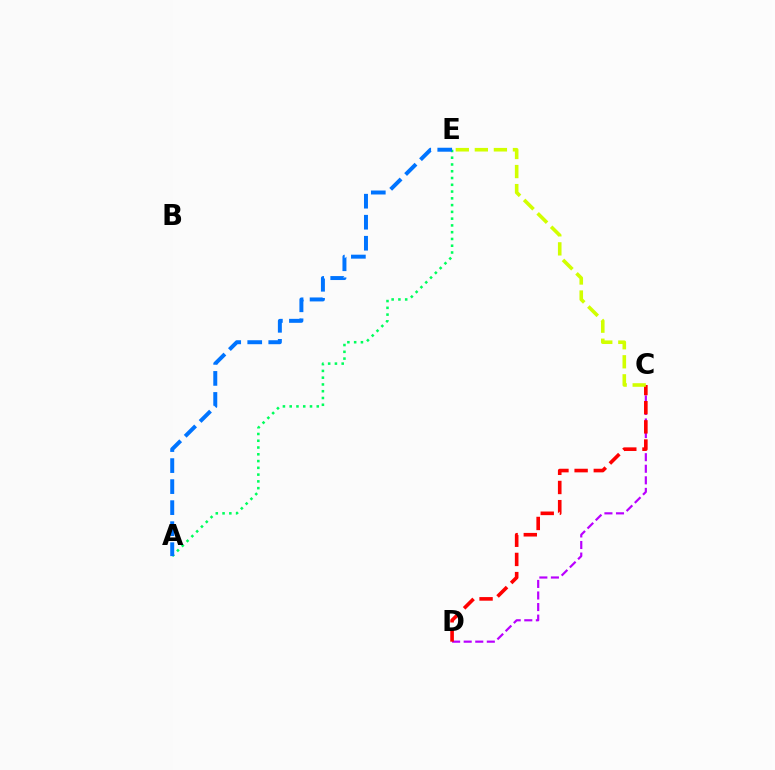{('C', 'D'): [{'color': '#b900ff', 'line_style': 'dashed', 'thickness': 1.57}, {'color': '#ff0000', 'line_style': 'dashed', 'thickness': 2.6}], ('C', 'E'): [{'color': '#d1ff00', 'line_style': 'dashed', 'thickness': 2.59}], ('A', 'E'): [{'color': '#00ff5c', 'line_style': 'dotted', 'thickness': 1.84}, {'color': '#0074ff', 'line_style': 'dashed', 'thickness': 2.86}]}